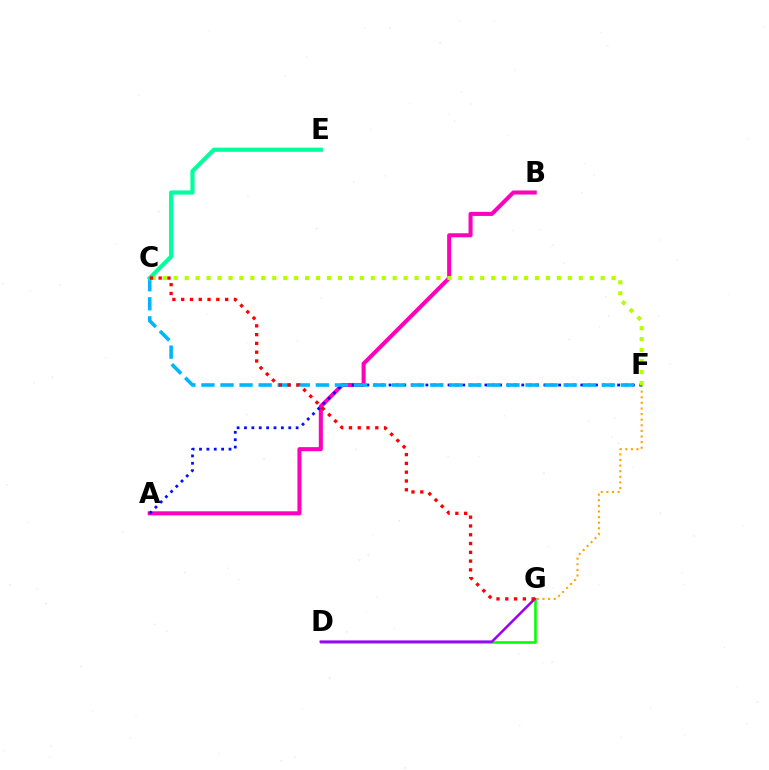{('D', 'G'): [{'color': '#08ff00', 'line_style': 'solid', 'thickness': 1.89}, {'color': '#9b00ff', 'line_style': 'solid', 'thickness': 1.81}], ('A', 'B'): [{'color': '#ff00bd', 'line_style': 'solid', 'thickness': 2.92}], ('F', 'G'): [{'color': '#ffa500', 'line_style': 'dotted', 'thickness': 1.52}], ('A', 'F'): [{'color': '#0010ff', 'line_style': 'dotted', 'thickness': 2.0}], ('C', 'F'): [{'color': '#00b5ff', 'line_style': 'dashed', 'thickness': 2.59}, {'color': '#b3ff00', 'line_style': 'dotted', 'thickness': 2.97}], ('C', 'E'): [{'color': '#00ff9d', 'line_style': 'solid', 'thickness': 2.99}], ('C', 'G'): [{'color': '#ff0000', 'line_style': 'dotted', 'thickness': 2.39}]}